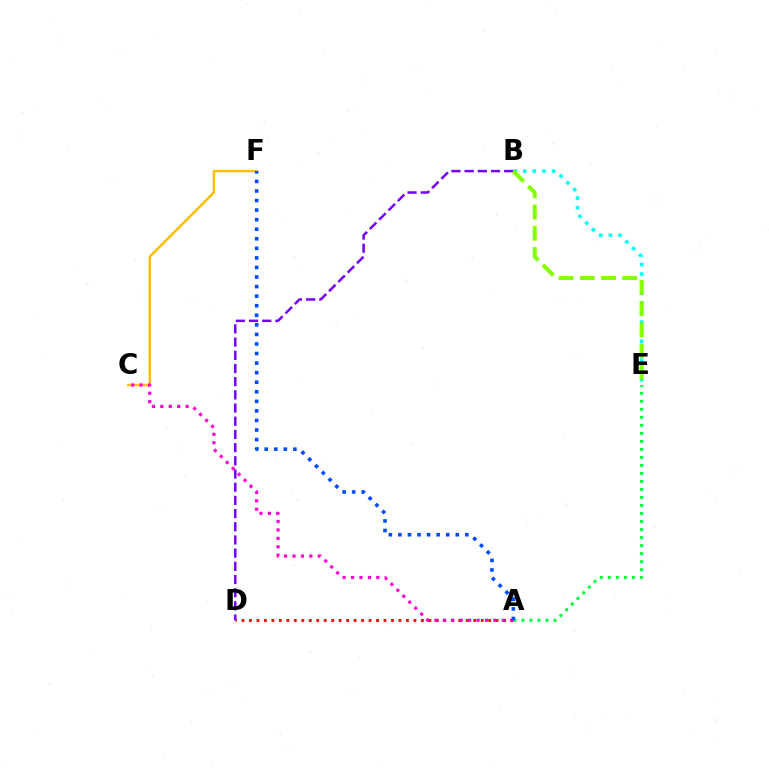{('A', 'E'): [{'color': '#00ff39', 'line_style': 'dotted', 'thickness': 2.18}], ('A', 'D'): [{'color': '#ff0000', 'line_style': 'dotted', 'thickness': 2.03}], ('B', 'D'): [{'color': '#7200ff', 'line_style': 'dashed', 'thickness': 1.79}], ('C', 'F'): [{'color': '#ffbd00', 'line_style': 'solid', 'thickness': 1.72}], ('A', 'C'): [{'color': '#ff00cf', 'line_style': 'dotted', 'thickness': 2.29}], ('A', 'F'): [{'color': '#004bff', 'line_style': 'dotted', 'thickness': 2.6}], ('B', 'E'): [{'color': '#00fff6', 'line_style': 'dotted', 'thickness': 2.61}, {'color': '#84ff00', 'line_style': 'dashed', 'thickness': 2.88}]}